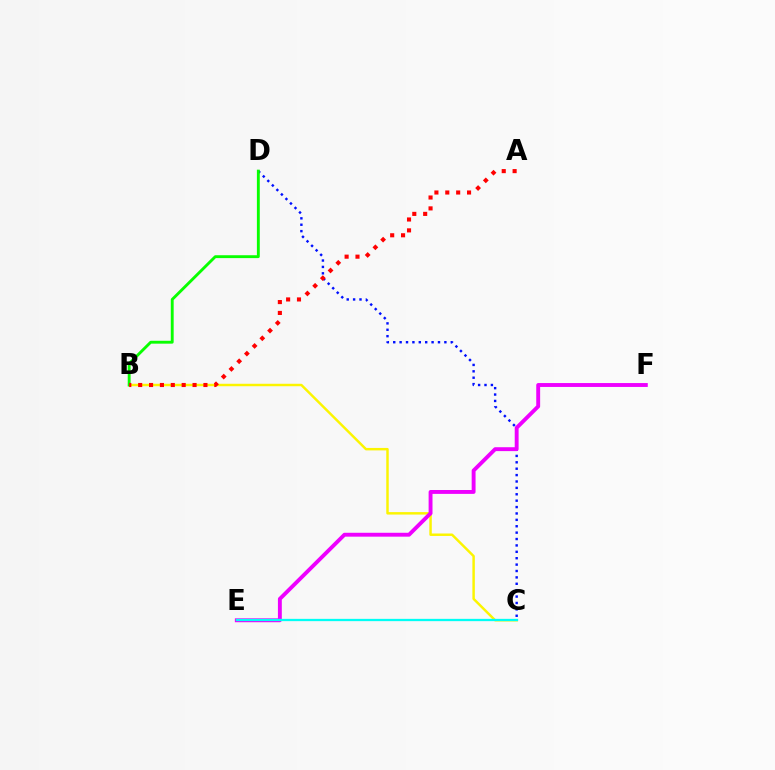{('B', 'C'): [{'color': '#fcf500', 'line_style': 'solid', 'thickness': 1.77}], ('C', 'D'): [{'color': '#0010ff', 'line_style': 'dotted', 'thickness': 1.74}], ('E', 'F'): [{'color': '#ee00ff', 'line_style': 'solid', 'thickness': 2.8}], ('C', 'E'): [{'color': '#00fff6', 'line_style': 'solid', 'thickness': 1.65}], ('B', 'D'): [{'color': '#08ff00', 'line_style': 'solid', 'thickness': 2.07}], ('A', 'B'): [{'color': '#ff0000', 'line_style': 'dotted', 'thickness': 2.96}]}